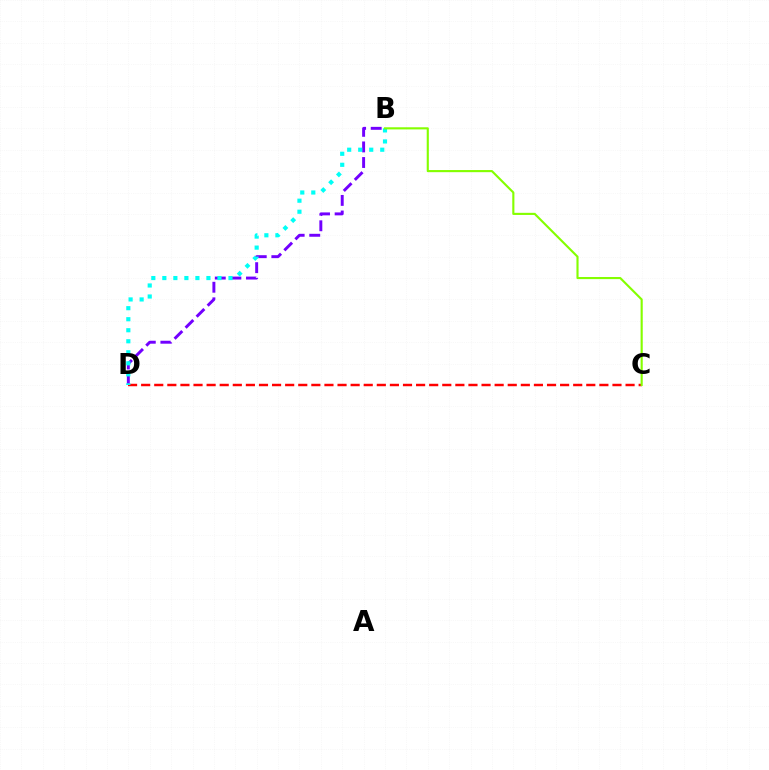{('B', 'D'): [{'color': '#7200ff', 'line_style': 'dashed', 'thickness': 2.12}, {'color': '#00fff6', 'line_style': 'dotted', 'thickness': 3.0}], ('C', 'D'): [{'color': '#ff0000', 'line_style': 'dashed', 'thickness': 1.78}], ('B', 'C'): [{'color': '#84ff00', 'line_style': 'solid', 'thickness': 1.53}]}